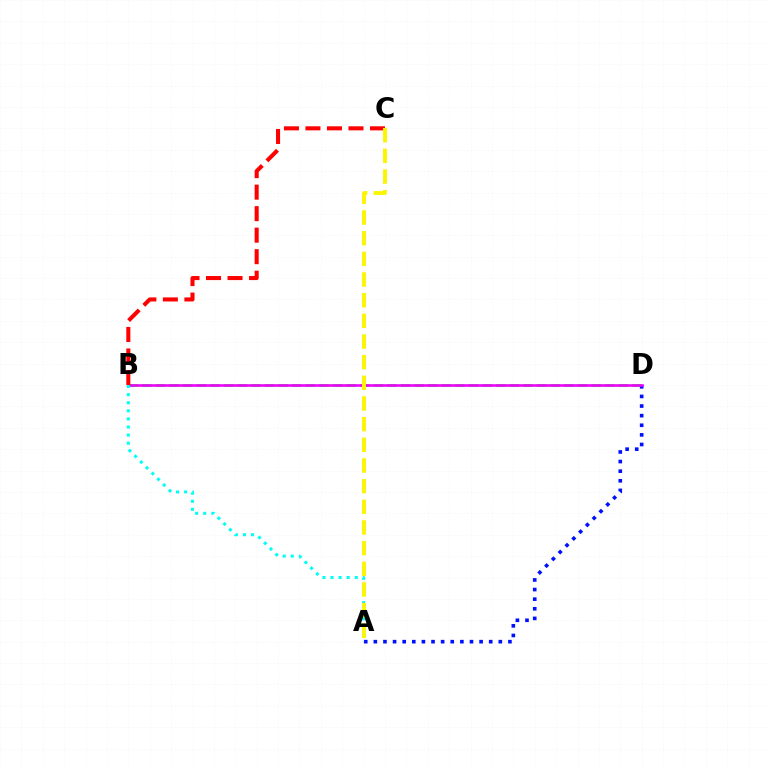{('B', 'D'): [{'color': '#08ff00', 'line_style': 'dashed', 'thickness': 1.85}, {'color': '#ee00ff', 'line_style': 'solid', 'thickness': 1.87}], ('A', 'D'): [{'color': '#0010ff', 'line_style': 'dotted', 'thickness': 2.61}], ('A', 'B'): [{'color': '#00fff6', 'line_style': 'dotted', 'thickness': 2.2}], ('B', 'C'): [{'color': '#ff0000', 'line_style': 'dashed', 'thickness': 2.92}], ('A', 'C'): [{'color': '#fcf500', 'line_style': 'dashed', 'thickness': 2.81}]}